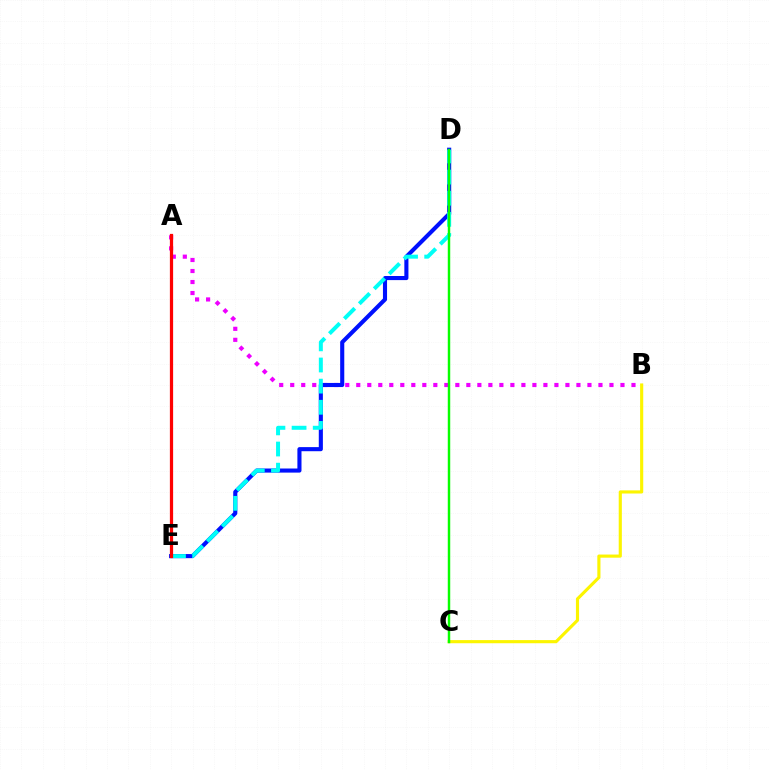{('A', 'B'): [{'color': '#ee00ff', 'line_style': 'dotted', 'thickness': 2.99}], ('D', 'E'): [{'color': '#0010ff', 'line_style': 'solid', 'thickness': 2.95}, {'color': '#00fff6', 'line_style': 'dashed', 'thickness': 2.87}], ('B', 'C'): [{'color': '#fcf500', 'line_style': 'solid', 'thickness': 2.26}], ('A', 'E'): [{'color': '#ff0000', 'line_style': 'solid', 'thickness': 2.33}], ('C', 'D'): [{'color': '#08ff00', 'line_style': 'solid', 'thickness': 1.76}]}